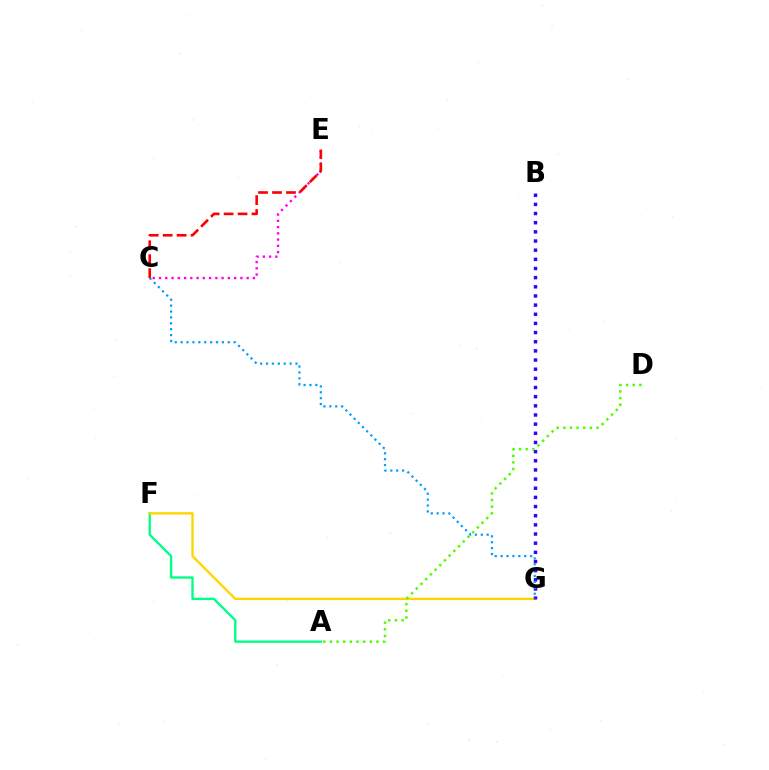{('A', 'F'): [{'color': '#00ff86', 'line_style': 'solid', 'thickness': 1.7}], ('F', 'G'): [{'color': '#ffd500', 'line_style': 'solid', 'thickness': 1.71}], ('B', 'G'): [{'color': '#3700ff', 'line_style': 'dotted', 'thickness': 2.49}], ('C', 'G'): [{'color': '#009eff', 'line_style': 'dotted', 'thickness': 1.6}], ('C', 'E'): [{'color': '#ff00ed', 'line_style': 'dotted', 'thickness': 1.7}, {'color': '#ff0000', 'line_style': 'dashed', 'thickness': 1.9}], ('A', 'D'): [{'color': '#4fff00', 'line_style': 'dotted', 'thickness': 1.81}]}